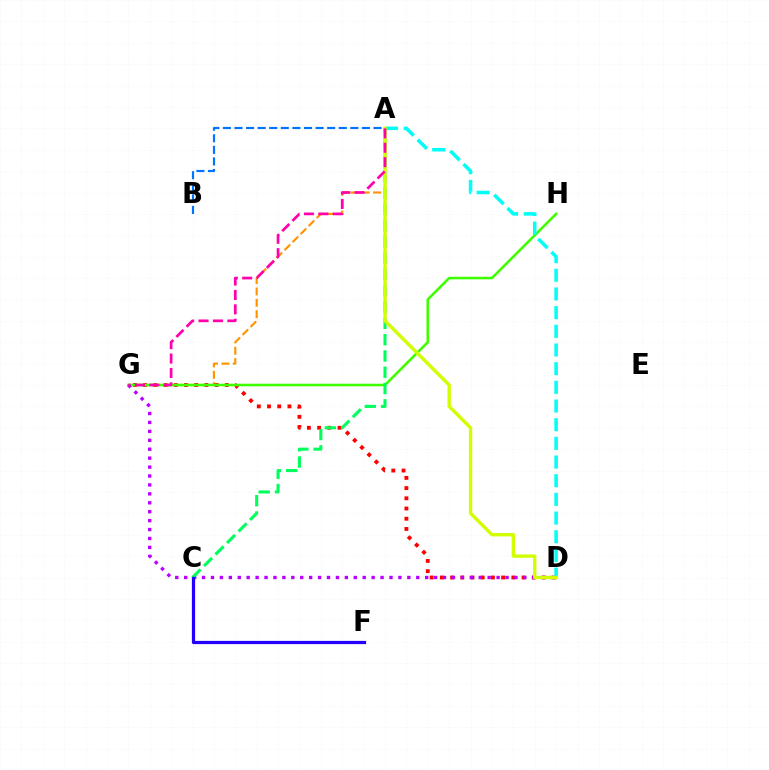{('A', 'G'): [{'color': '#ff9400', 'line_style': 'dashed', 'thickness': 1.54}, {'color': '#ff00ac', 'line_style': 'dashed', 'thickness': 1.96}], ('D', 'G'): [{'color': '#ff0000', 'line_style': 'dotted', 'thickness': 2.77}, {'color': '#b900ff', 'line_style': 'dotted', 'thickness': 2.42}], ('G', 'H'): [{'color': '#3dff00', 'line_style': 'solid', 'thickness': 1.85}], ('A', 'D'): [{'color': '#00fff6', 'line_style': 'dashed', 'thickness': 2.54}, {'color': '#d1ff00', 'line_style': 'solid', 'thickness': 2.42}], ('A', 'C'): [{'color': '#00ff5c', 'line_style': 'dashed', 'thickness': 2.21}], ('C', 'F'): [{'color': '#2500ff', 'line_style': 'solid', 'thickness': 2.32}], ('A', 'B'): [{'color': '#0074ff', 'line_style': 'dashed', 'thickness': 1.57}]}